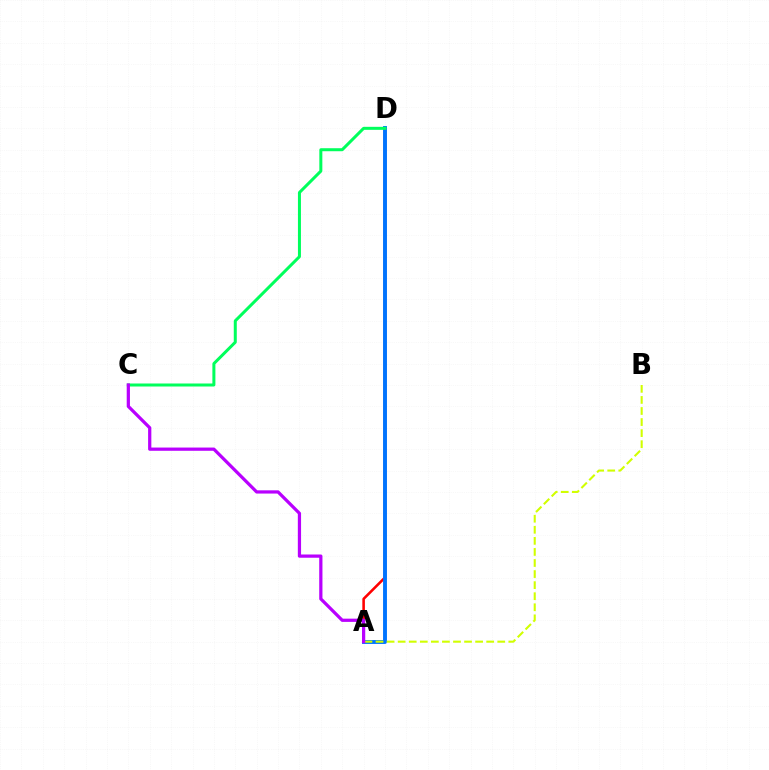{('A', 'D'): [{'color': '#ff0000', 'line_style': 'solid', 'thickness': 1.85}, {'color': '#0074ff', 'line_style': 'solid', 'thickness': 2.8}], ('C', 'D'): [{'color': '#00ff5c', 'line_style': 'solid', 'thickness': 2.17}], ('A', 'B'): [{'color': '#d1ff00', 'line_style': 'dashed', 'thickness': 1.5}], ('A', 'C'): [{'color': '#b900ff', 'line_style': 'solid', 'thickness': 2.33}]}